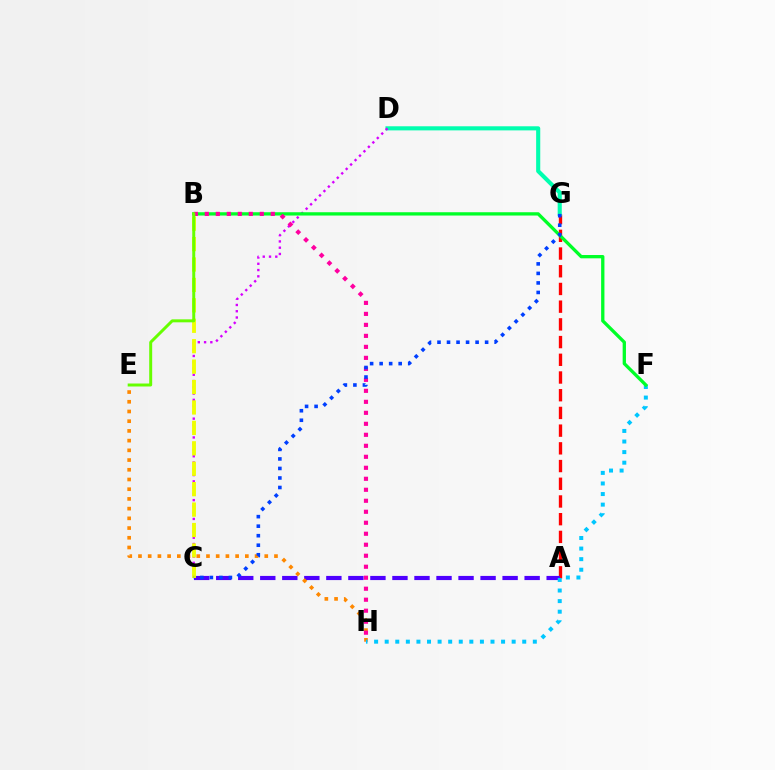{('A', 'G'): [{'color': '#ff0000', 'line_style': 'dashed', 'thickness': 2.41}], ('D', 'G'): [{'color': '#00ffaf', 'line_style': 'solid', 'thickness': 2.95}], ('A', 'C'): [{'color': '#4f00ff', 'line_style': 'dashed', 'thickness': 2.99}], ('E', 'H'): [{'color': '#ff8800', 'line_style': 'dotted', 'thickness': 2.64}], ('F', 'H'): [{'color': '#00c7ff', 'line_style': 'dotted', 'thickness': 2.87}], ('C', 'D'): [{'color': '#d600ff', 'line_style': 'dotted', 'thickness': 1.7}], ('B', 'C'): [{'color': '#eeff00', 'line_style': 'dashed', 'thickness': 2.77}], ('B', 'F'): [{'color': '#00ff27', 'line_style': 'solid', 'thickness': 2.38}], ('B', 'H'): [{'color': '#ff00a0', 'line_style': 'dotted', 'thickness': 2.99}], ('B', 'E'): [{'color': '#66ff00', 'line_style': 'solid', 'thickness': 2.14}], ('C', 'G'): [{'color': '#003fff', 'line_style': 'dotted', 'thickness': 2.59}]}